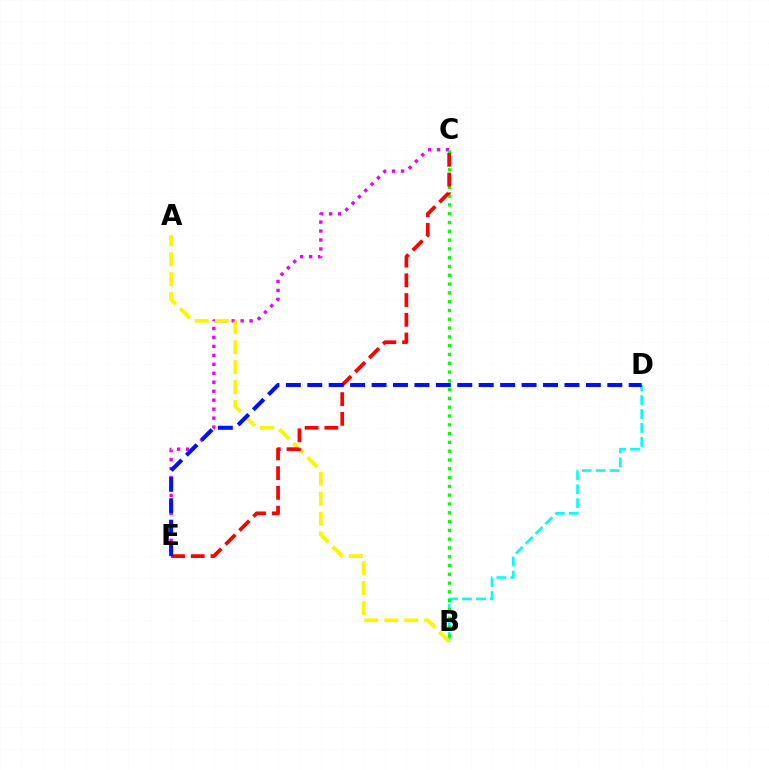{('B', 'D'): [{'color': '#00fff6', 'line_style': 'dashed', 'thickness': 1.89}], ('C', 'E'): [{'color': '#ee00ff', 'line_style': 'dotted', 'thickness': 2.44}, {'color': '#ff0000', 'line_style': 'dashed', 'thickness': 2.68}], ('B', 'C'): [{'color': '#08ff00', 'line_style': 'dotted', 'thickness': 2.39}], ('A', 'B'): [{'color': '#fcf500', 'line_style': 'dashed', 'thickness': 2.71}], ('D', 'E'): [{'color': '#0010ff', 'line_style': 'dashed', 'thickness': 2.91}]}